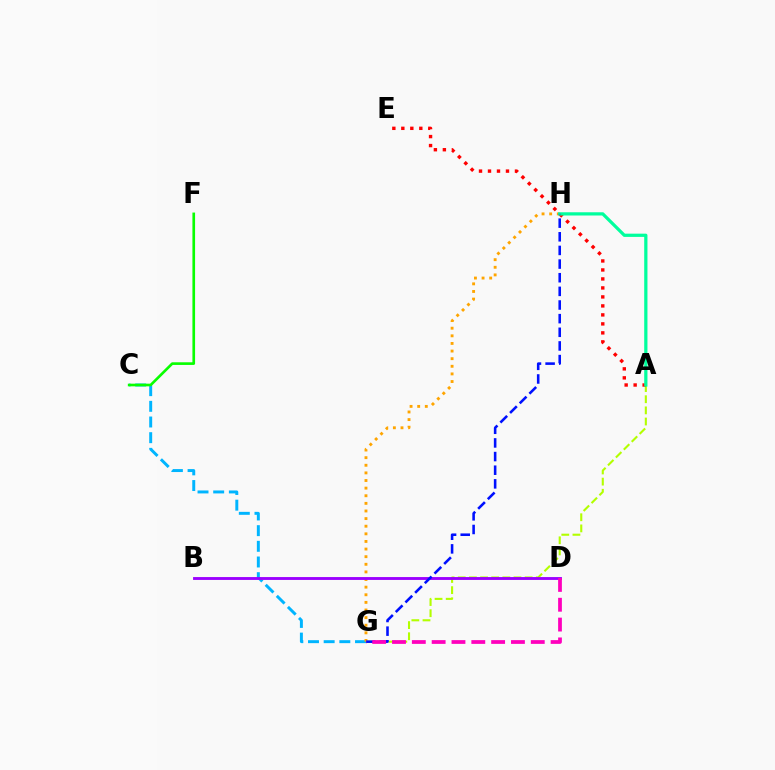{('C', 'G'): [{'color': '#00b5ff', 'line_style': 'dashed', 'thickness': 2.13}], ('A', 'G'): [{'color': '#b3ff00', 'line_style': 'dashed', 'thickness': 1.51}], ('G', 'H'): [{'color': '#ffa500', 'line_style': 'dotted', 'thickness': 2.07}, {'color': '#0010ff', 'line_style': 'dashed', 'thickness': 1.85}], ('C', 'F'): [{'color': '#08ff00', 'line_style': 'solid', 'thickness': 1.91}], ('B', 'D'): [{'color': '#9b00ff', 'line_style': 'solid', 'thickness': 2.06}], ('A', 'E'): [{'color': '#ff0000', 'line_style': 'dotted', 'thickness': 2.44}], ('A', 'H'): [{'color': '#00ff9d', 'line_style': 'solid', 'thickness': 2.33}], ('D', 'G'): [{'color': '#ff00bd', 'line_style': 'dashed', 'thickness': 2.69}]}